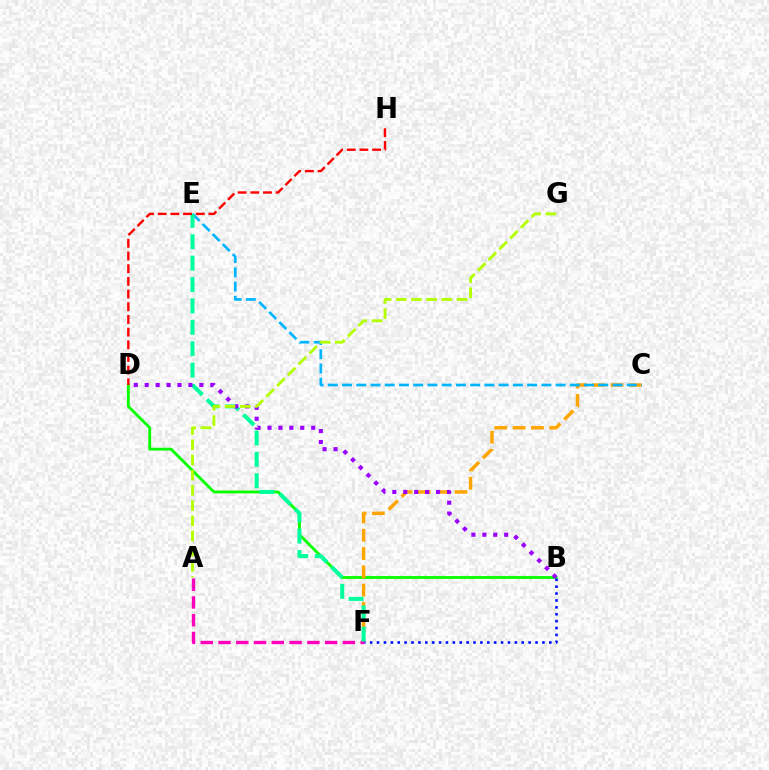{('B', 'D'): [{'color': '#08ff00', 'line_style': 'solid', 'thickness': 2.04}, {'color': '#9b00ff', 'line_style': 'dotted', 'thickness': 2.97}], ('C', 'F'): [{'color': '#ffa500', 'line_style': 'dashed', 'thickness': 2.49}], ('C', 'E'): [{'color': '#00b5ff', 'line_style': 'dashed', 'thickness': 1.93}], ('A', 'F'): [{'color': '#ff00bd', 'line_style': 'dashed', 'thickness': 2.41}], ('E', 'F'): [{'color': '#00ff9d', 'line_style': 'dashed', 'thickness': 2.91}], ('B', 'F'): [{'color': '#0010ff', 'line_style': 'dotted', 'thickness': 1.87}], ('A', 'G'): [{'color': '#b3ff00', 'line_style': 'dashed', 'thickness': 2.06}], ('D', 'H'): [{'color': '#ff0000', 'line_style': 'dashed', 'thickness': 1.72}]}